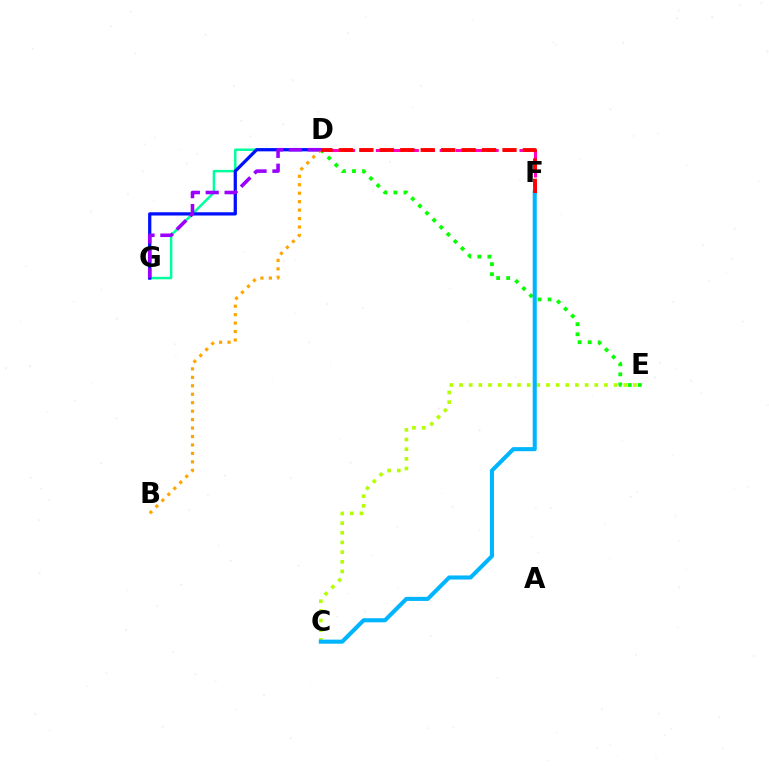{('D', 'F'): [{'color': '#ff00bd', 'line_style': 'dashed', 'thickness': 2.17}, {'color': '#ff0000', 'line_style': 'dashed', 'thickness': 2.78}], ('D', 'E'): [{'color': '#08ff00', 'line_style': 'dotted', 'thickness': 2.73}], ('D', 'G'): [{'color': '#00ff9d', 'line_style': 'solid', 'thickness': 1.78}, {'color': '#0010ff', 'line_style': 'solid', 'thickness': 2.34}, {'color': '#9b00ff', 'line_style': 'dashed', 'thickness': 2.57}], ('B', 'D'): [{'color': '#ffa500', 'line_style': 'dotted', 'thickness': 2.3}], ('C', 'E'): [{'color': '#b3ff00', 'line_style': 'dotted', 'thickness': 2.62}], ('C', 'F'): [{'color': '#00b5ff', 'line_style': 'solid', 'thickness': 2.94}]}